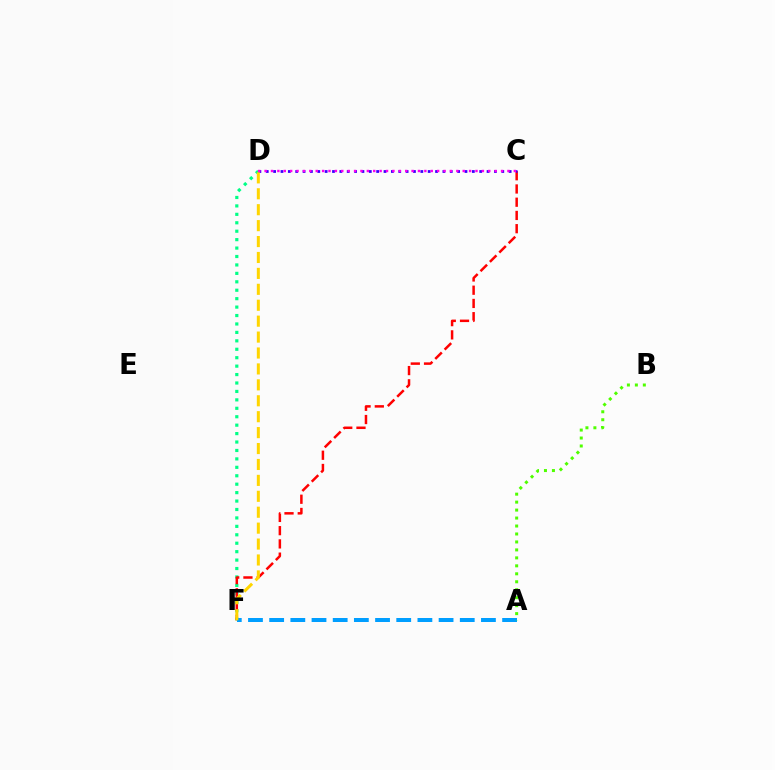{('D', 'F'): [{'color': '#00ff86', 'line_style': 'dotted', 'thickness': 2.29}, {'color': '#ffd500', 'line_style': 'dashed', 'thickness': 2.16}], ('C', 'F'): [{'color': '#ff0000', 'line_style': 'dashed', 'thickness': 1.8}], ('C', 'D'): [{'color': '#3700ff', 'line_style': 'dotted', 'thickness': 2.0}, {'color': '#ff00ed', 'line_style': 'dotted', 'thickness': 1.74}], ('A', 'F'): [{'color': '#009eff', 'line_style': 'dashed', 'thickness': 2.88}], ('A', 'B'): [{'color': '#4fff00', 'line_style': 'dotted', 'thickness': 2.16}]}